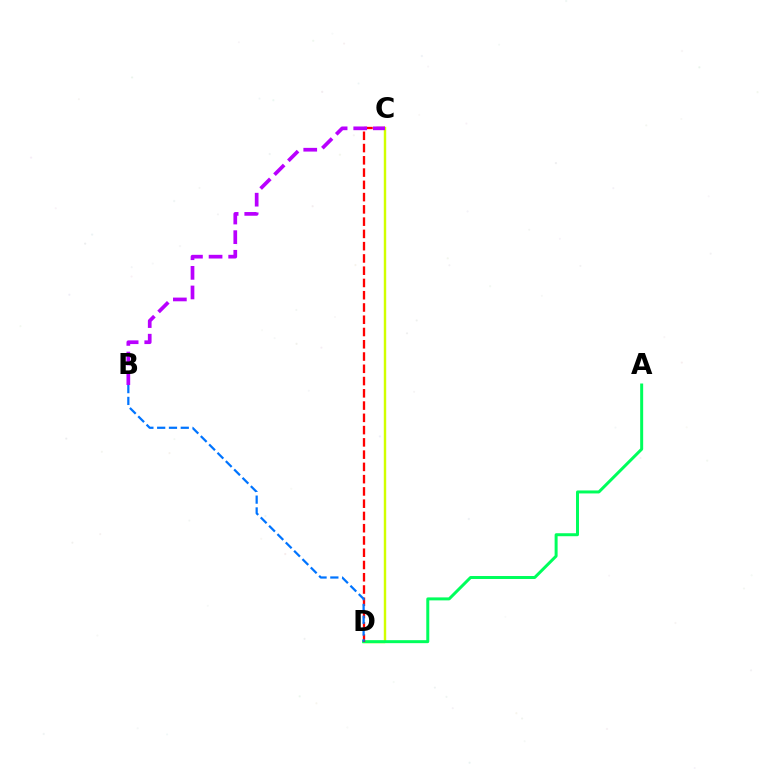{('C', 'D'): [{'color': '#d1ff00', 'line_style': 'solid', 'thickness': 1.75}, {'color': '#ff0000', 'line_style': 'dashed', 'thickness': 1.67}], ('A', 'D'): [{'color': '#00ff5c', 'line_style': 'solid', 'thickness': 2.15}], ('B', 'D'): [{'color': '#0074ff', 'line_style': 'dashed', 'thickness': 1.6}], ('B', 'C'): [{'color': '#b900ff', 'line_style': 'dashed', 'thickness': 2.67}]}